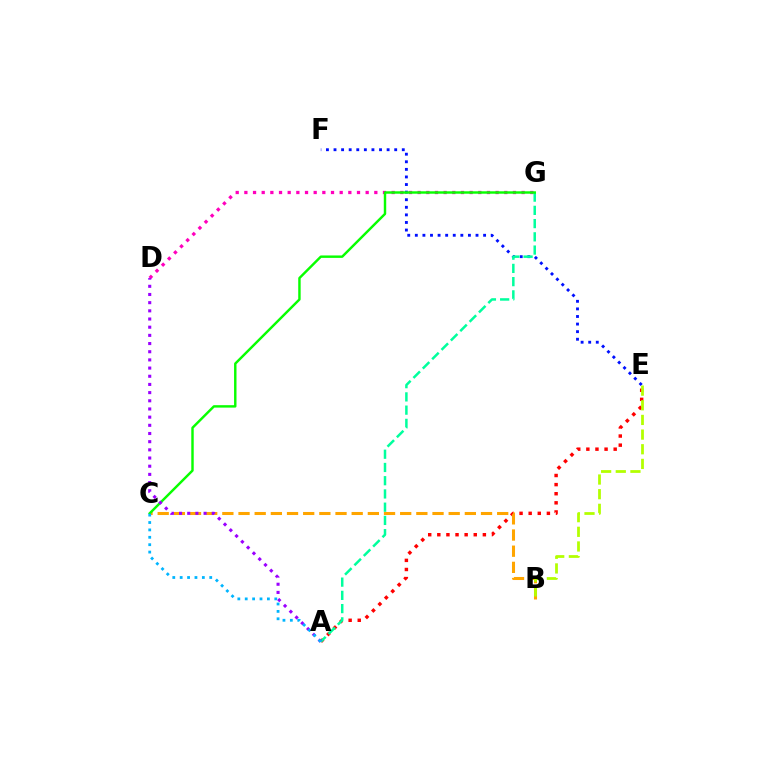{('D', 'G'): [{'color': '#ff00bd', 'line_style': 'dotted', 'thickness': 2.35}], ('E', 'F'): [{'color': '#0010ff', 'line_style': 'dotted', 'thickness': 2.06}], ('A', 'E'): [{'color': '#ff0000', 'line_style': 'dotted', 'thickness': 2.48}], ('B', 'C'): [{'color': '#ffa500', 'line_style': 'dashed', 'thickness': 2.2}], ('A', 'G'): [{'color': '#00ff9d', 'line_style': 'dashed', 'thickness': 1.8}], ('B', 'E'): [{'color': '#b3ff00', 'line_style': 'dashed', 'thickness': 1.99}], ('C', 'G'): [{'color': '#08ff00', 'line_style': 'solid', 'thickness': 1.75}], ('A', 'D'): [{'color': '#9b00ff', 'line_style': 'dotted', 'thickness': 2.22}], ('A', 'C'): [{'color': '#00b5ff', 'line_style': 'dotted', 'thickness': 2.01}]}